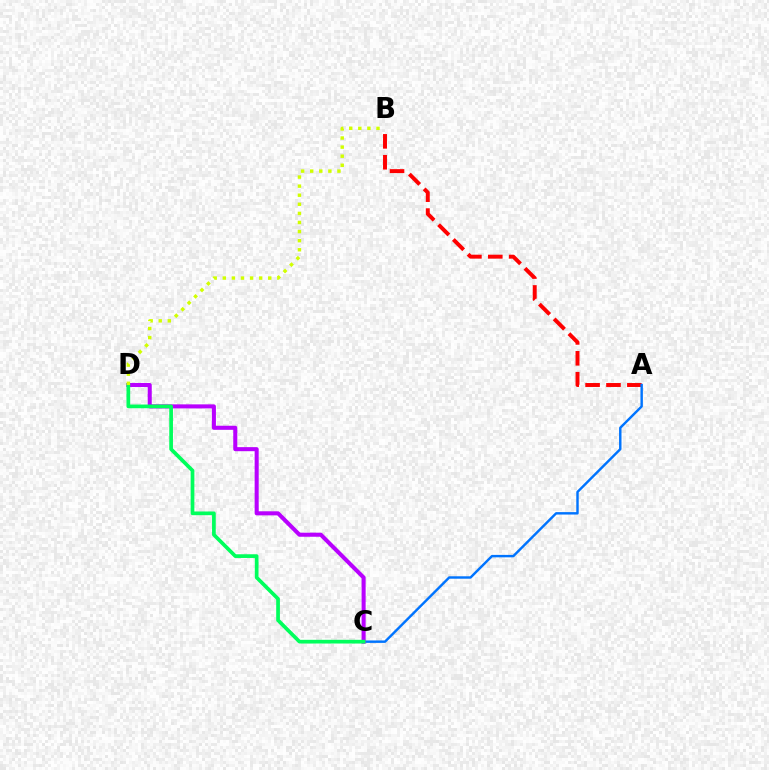{('A', 'B'): [{'color': '#ff0000', 'line_style': 'dashed', 'thickness': 2.84}], ('A', 'C'): [{'color': '#0074ff', 'line_style': 'solid', 'thickness': 1.75}], ('C', 'D'): [{'color': '#b900ff', 'line_style': 'solid', 'thickness': 2.92}, {'color': '#00ff5c', 'line_style': 'solid', 'thickness': 2.67}], ('B', 'D'): [{'color': '#d1ff00', 'line_style': 'dotted', 'thickness': 2.47}]}